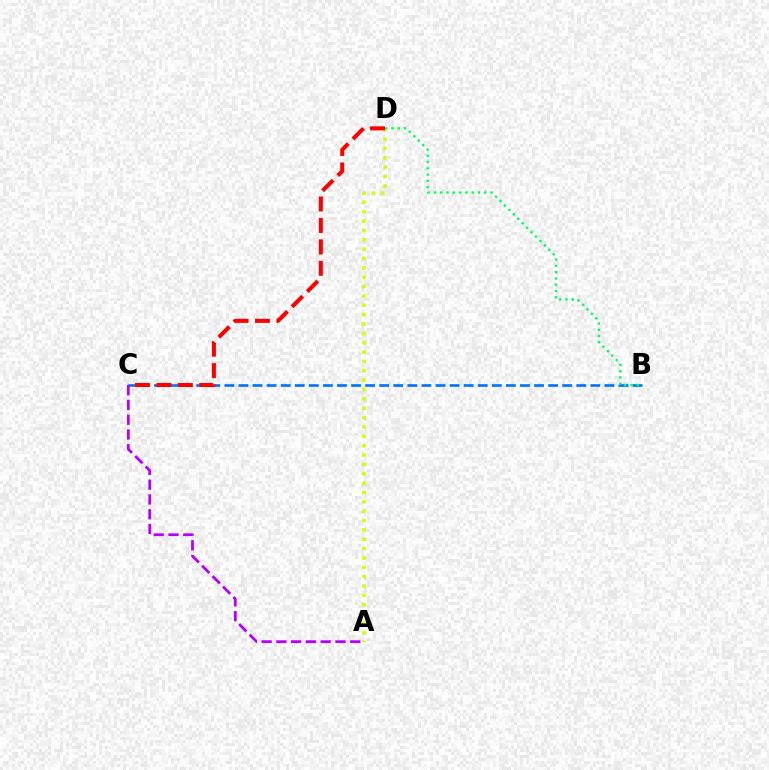{('B', 'C'): [{'color': '#0074ff', 'line_style': 'dashed', 'thickness': 1.91}], ('A', 'D'): [{'color': '#d1ff00', 'line_style': 'dotted', 'thickness': 2.54}], ('A', 'C'): [{'color': '#b900ff', 'line_style': 'dashed', 'thickness': 2.01}], ('B', 'D'): [{'color': '#00ff5c', 'line_style': 'dotted', 'thickness': 1.71}], ('C', 'D'): [{'color': '#ff0000', 'line_style': 'dashed', 'thickness': 2.91}]}